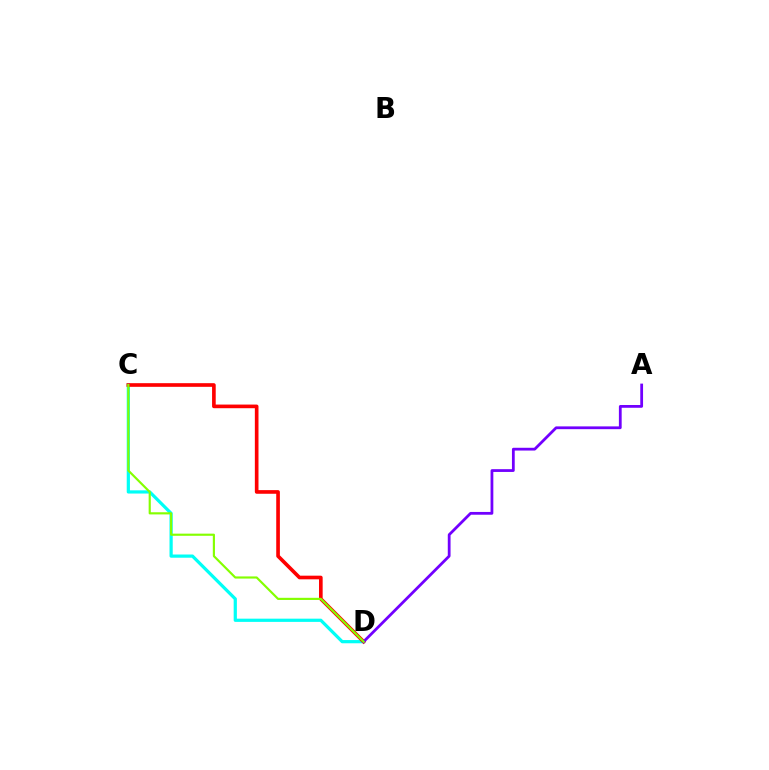{('C', 'D'): [{'color': '#00fff6', 'line_style': 'solid', 'thickness': 2.32}, {'color': '#ff0000', 'line_style': 'solid', 'thickness': 2.63}, {'color': '#84ff00', 'line_style': 'solid', 'thickness': 1.55}], ('A', 'D'): [{'color': '#7200ff', 'line_style': 'solid', 'thickness': 2.0}]}